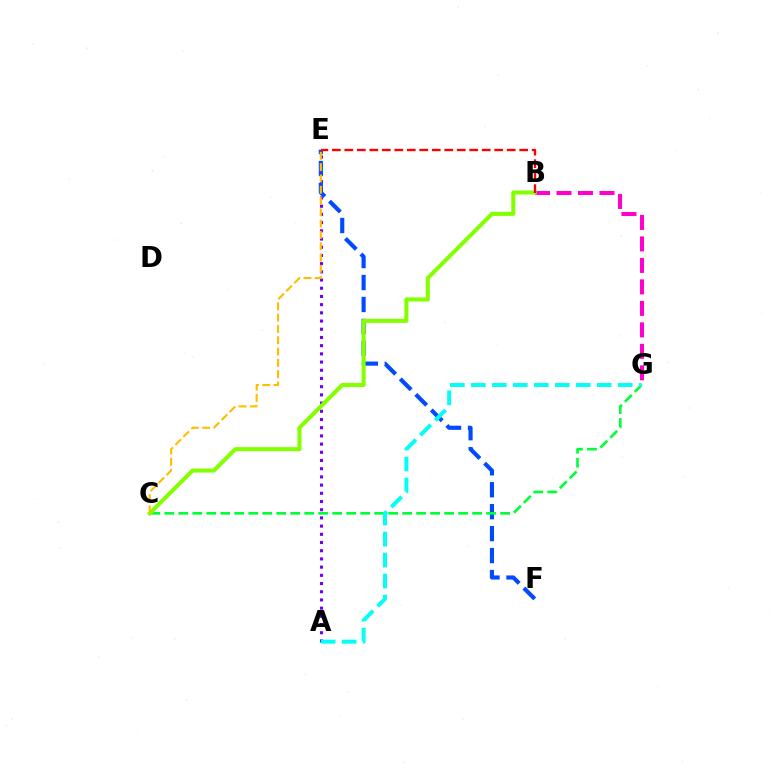{('A', 'E'): [{'color': '#7200ff', 'line_style': 'dotted', 'thickness': 2.23}], ('E', 'F'): [{'color': '#004bff', 'line_style': 'dashed', 'thickness': 2.98}], ('C', 'G'): [{'color': '#00ff39', 'line_style': 'dashed', 'thickness': 1.9}], ('B', 'G'): [{'color': '#ff00cf', 'line_style': 'dashed', 'thickness': 2.92}], ('B', 'C'): [{'color': '#84ff00', 'line_style': 'solid', 'thickness': 2.91}], ('B', 'E'): [{'color': '#ff0000', 'line_style': 'dashed', 'thickness': 1.7}], ('C', 'E'): [{'color': '#ffbd00', 'line_style': 'dashed', 'thickness': 1.53}], ('A', 'G'): [{'color': '#00fff6', 'line_style': 'dashed', 'thickness': 2.85}]}